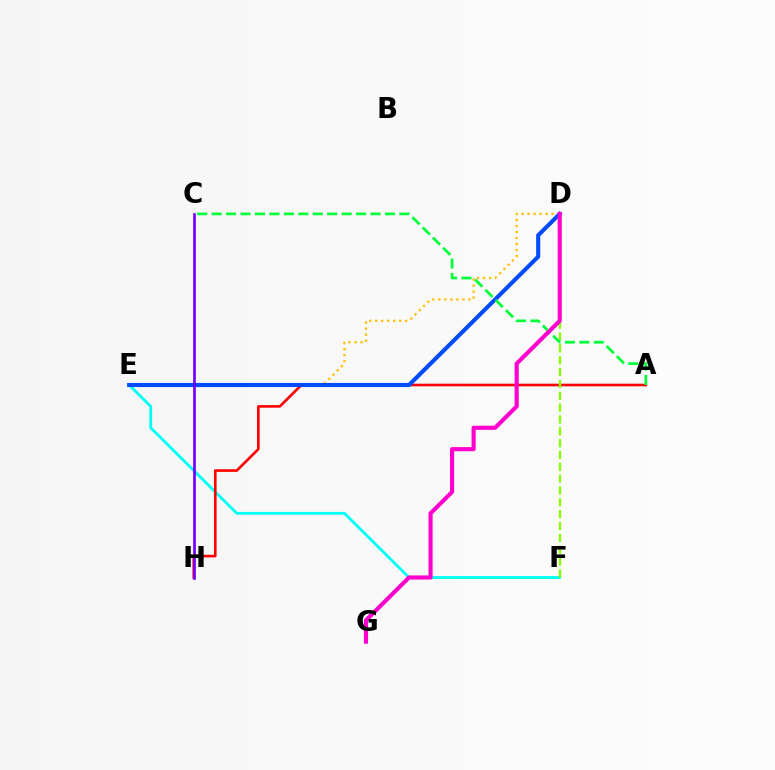{('E', 'F'): [{'color': '#00fff6', 'line_style': 'solid', 'thickness': 2.02}], ('D', 'E'): [{'color': '#ffbd00', 'line_style': 'dotted', 'thickness': 1.63}, {'color': '#004bff', 'line_style': 'solid', 'thickness': 2.94}], ('A', 'H'): [{'color': '#ff0000', 'line_style': 'solid', 'thickness': 1.89}], ('D', 'F'): [{'color': '#84ff00', 'line_style': 'dashed', 'thickness': 1.61}], ('C', 'H'): [{'color': '#7200ff', 'line_style': 'solid', 'thickness': 1.95}], ('A', 'C'): [{'color': '#00ff39', 'line_style': 'dashed', 'thickness': 1.96}], ('D', 'G'): [{'color': '#ff00cf', 'line_style': 'solid', 'thickness': 2.97}]}